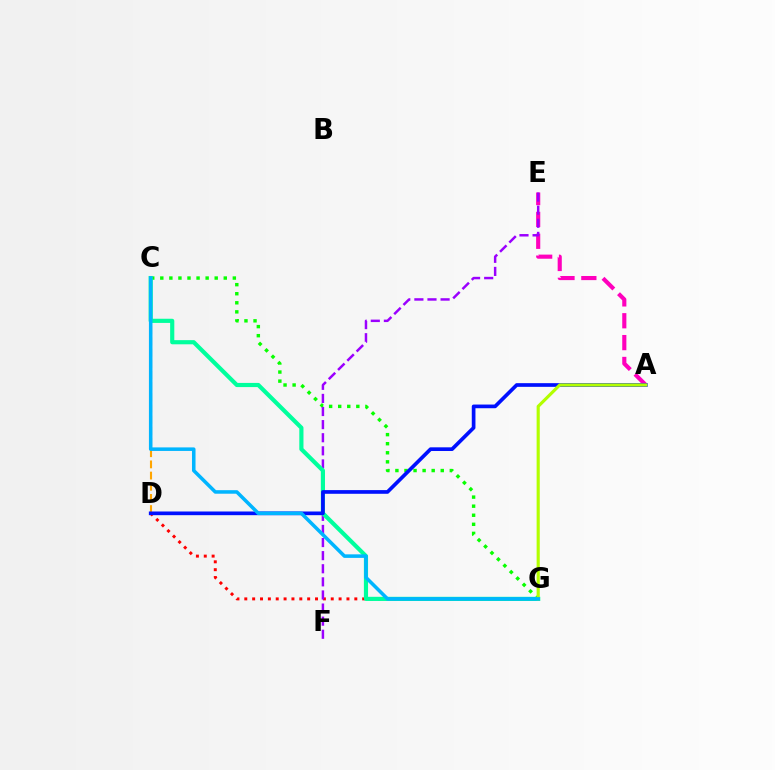{('A', 'E'): [{'color': '#ff00bd', 'line_style': 'dashed', 'thickness': 2.97}], ('D', 'G'): [{'color': '#ff0000', 'line_style': 'dotted', 'thickness': 2.14}], ('C', 'G'): [{'color': '#08ff00', 'line_style': 'dotted', 'thickness': 2.46}, {'color': '#00ff9d', 'line_style': 'solid', 'thickness': 2.99}, {'color': '#00b5ff', 'line_style': 'solid', 'thickness': 2.55}], ('C', 'D'): [{'color': '#ffa500', 'line_style': 'dashed', 'thickness': 1.52}], ('E', 'F'): [{'color': '#9b00ff', 'line_style': 'dashed', 'thickness': 1.78}], ('A', 'D'): [{'color': '#0010ff', 'line_style': 'solid', 'thickness': 2.65}], ('A', 'G'): [{'color': '#b3ff00', 'line_style': 'solid', 'thickness': 2.26}]}